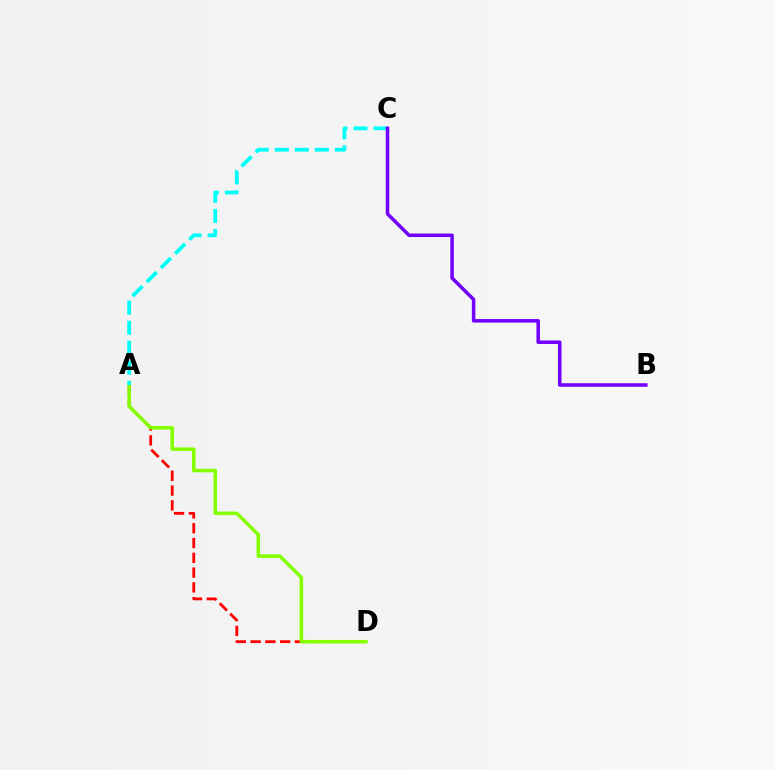{('A', 'D'): [{'color': '#ff0000', 'line_style': 'dashed', 'thickness': 2.01}, {'color': '#84ff00', 'line_style': 'solid', 'thickness': 2.54}], ('A', 'C'): [{'color': '#00fff6', 'line_style': 'dashed', 'thickness': 2.72}], ('B', 'C'): [{'color': '#7200ff', 'line_style': 'solid', 'thickness': 2.54}]}